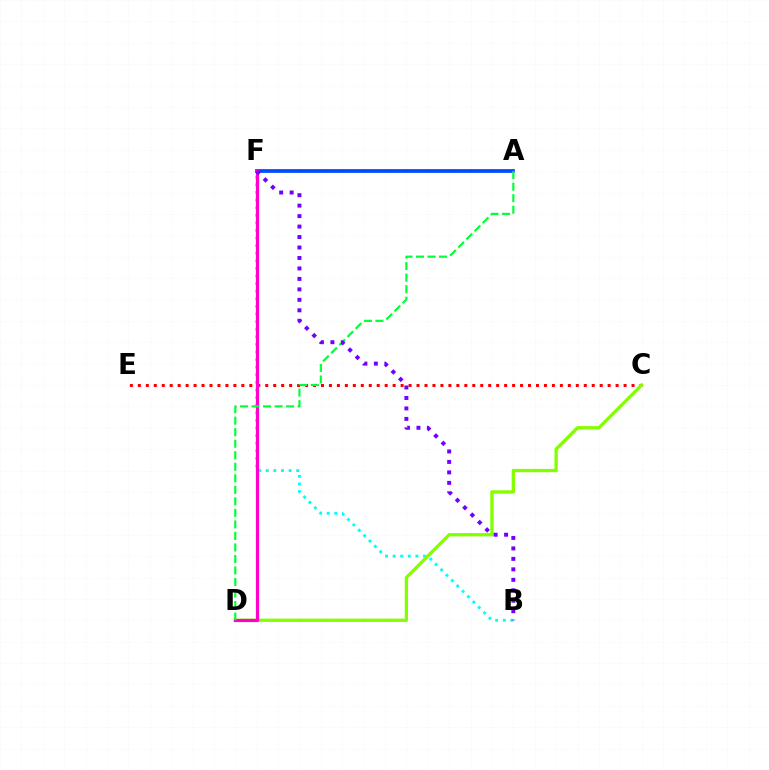{('A', 'F'): [{'color': '#004bff', 'line_style': 'solid', 'thickness': 2.69}], ('C', 'E'): [{'color': '#ff0000', 'line_style': 'dotted', 'thickness': 2.16}], ('B', 'F'): [{'color': '#00fff6', 'line_style': 'dotted', 'thickness': 2.06}, {'color': '#7200ff', 'line_style': 'dotted', 'thickness': 2.84}], ('D', 'F'): [{'color': '#ffbd00', 'line_style': 'dashed', 'thickness': 2.2}, {'color': '#ff00cf', 'line_style': 'solid', 'thickness': 2.29}], ('C', 'D'): [{'color': '#84ff00', 'line_style': 'solid', 'thickness': 2.39}], ('A', 'D'): [{'color': '#00ff39', 'line_style': 'dashed', 'thickness': 1.57}]}